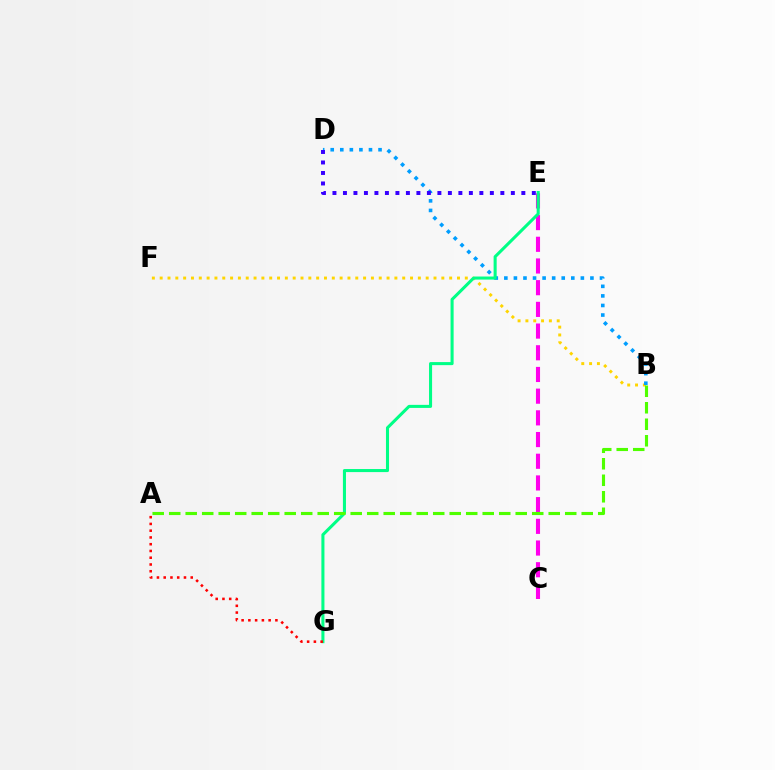{('B', 'F'): [{'color': '#ffd500', 'line_style': 'dotted', 'thickness': 2.13}], ('B', 'D'): [{'color': '#009eff', 'line_style': 'dotted', 'thickness': 2.6}], ('C', 'E'): [{'color': '#ff00ed', 'line_style': 'dashed', 'thickness': 2.95}], ('E', 'G'): [{'color': '#00ff86', 'line_style': 'solid', 'thickness': 2.2}], ('D', 'E'): [{'color': '#3700ff', 'line_style': 'dotted', 'thickness': 2.85}], ('A', 'B'): [{'color': '#4fff00', 'line_style': 'dashed', 'thickness': 2.24}], ('A', 'G'): [{'color': '#ff0000', 'line_style': 'dotted', 'thickness': 1.84}]}